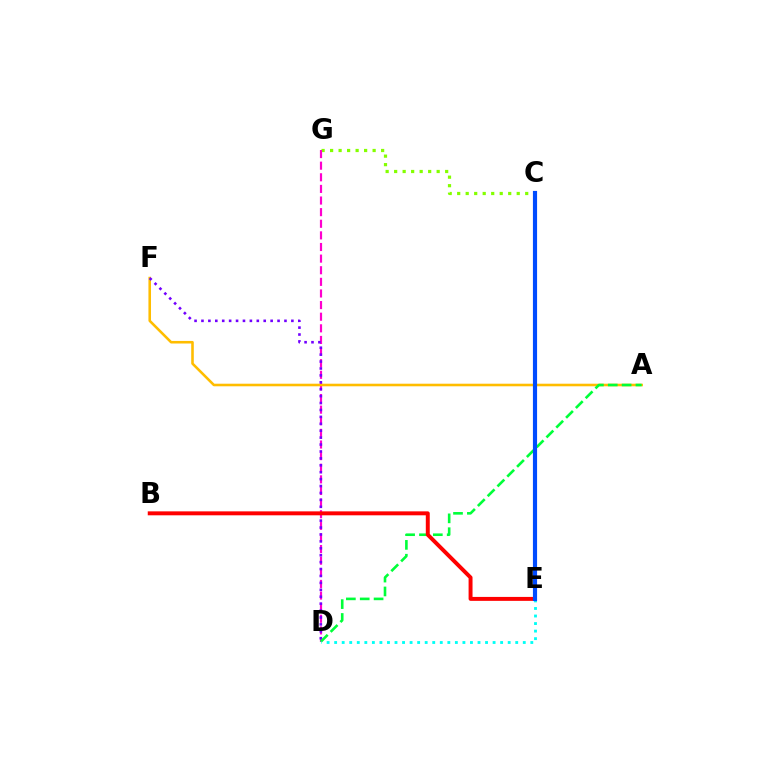{('C', 'G'): [{'color': '#84ff00', 'line_style': 'dotted', 'thickness': 2.31}], ('D', 'G'): [{'color': '#ff00cf', 'line_style': 'dashed', 'thickness': 1.58}], ('A', 'F'): [{'color': '#ffbd00', 'line_style': 'solid', 'thickness': 1.85}], ('D', 'F'): [{'color': '#7200ff', 'line_style': 'dotted', 'thickness': 1.88}], ('A', 'D'): [{'color': '#00ff39', 'line_style': 'dashed', 'thickness': 1.88}], ('D', 'E'): [{'color': '#00fff6', 'line_style': 'dotted', 'thickness': 2.05}], ('B', 'E'): [{'color': '#ff0000', 'line_style': 'solid', 'thickness': 2.84}], ('C', 'E'): [{'color': '#004bff', 'line_style': 'solid', 'thickness': 2.99}]}